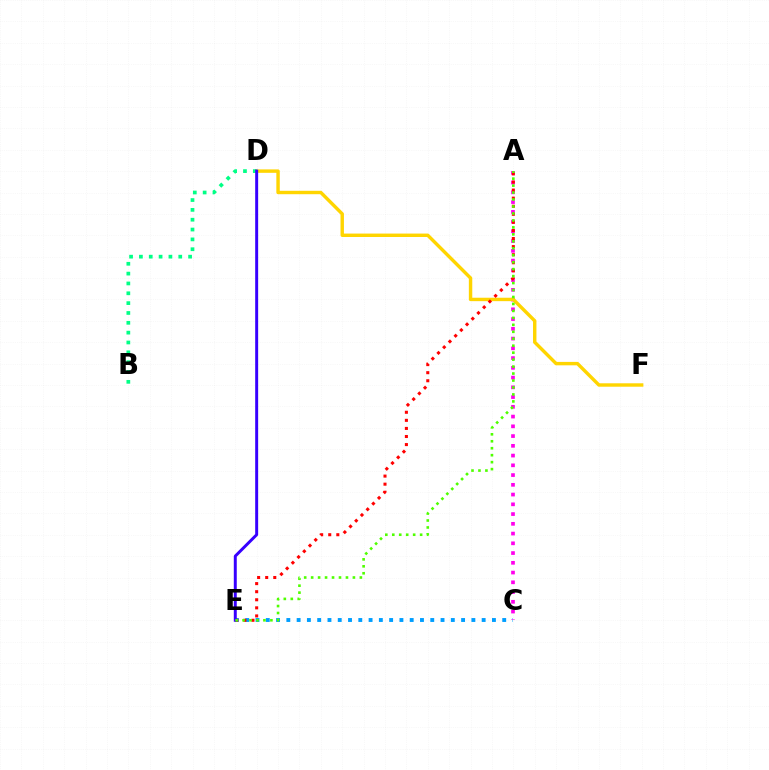{('C', 'E'): [{'color': '#009eff', 'line_style': 'dotted', 'thickness': 2.79}], ('A', 'C'): [{'color': '#ff00ed', 'line_style': 'dotted', 'thickness': 2.65}], ('D', 'F'): [{'color': '#ffd500', 'line_style': 'solid', 'thickness': 2.46}], ('B', 'D'): [{'color': '#00ff86', 'line_style': 'dotted', 'thickness': 2.67}], ('A', 'E'): [{'color': '#ff0000', 'line_style': 'dotted', 'thickness': 2.19}, {'color': '#4fff00', 'line_style': 'dotted', 'thickness': 1.89}], ('D', 'E'): [{'color': '#3700ff', 'line_style': 'solid', 'thickness': 2.13}]}